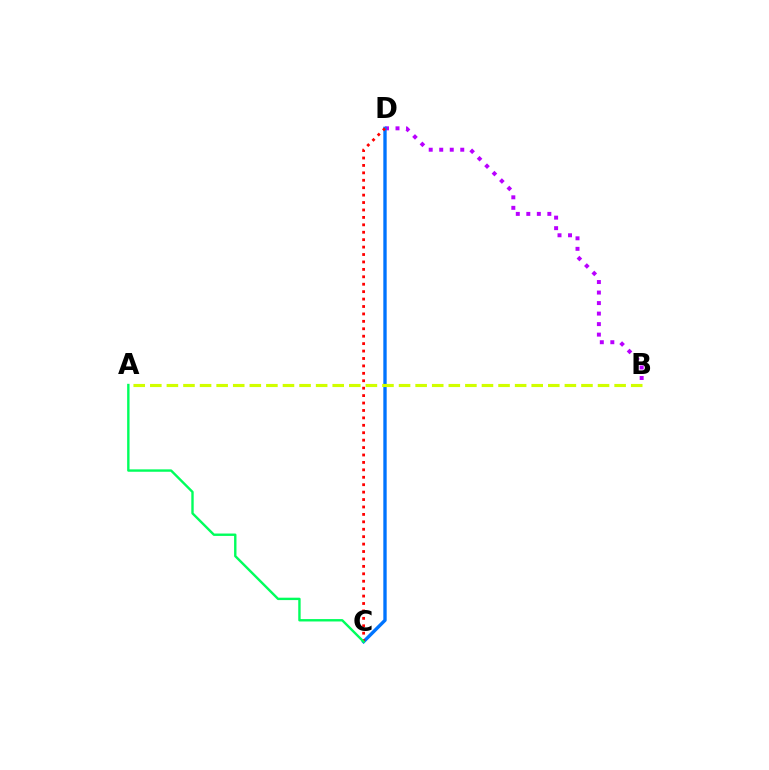{('B', 'D'): [{'color': '#b900ff', 'line_style': 'dotted', 'thickness': 2.86}], ('C', 'D'): [{'color': '#0074ff', 'line_style': 'solid', 'thickness': 2.42}, {'color': '#ff0000', 'line_style': 'dotted', 'thickness': 2.02}], ('A', 'C'): [{'color': '#00ff5c', 'line_style': 'solid', 'thickness': 1.72}], ('A', 'B'): [{'color': '#d1ff00', 'line_style': 'dashed', 'thickness': 2.25}]}